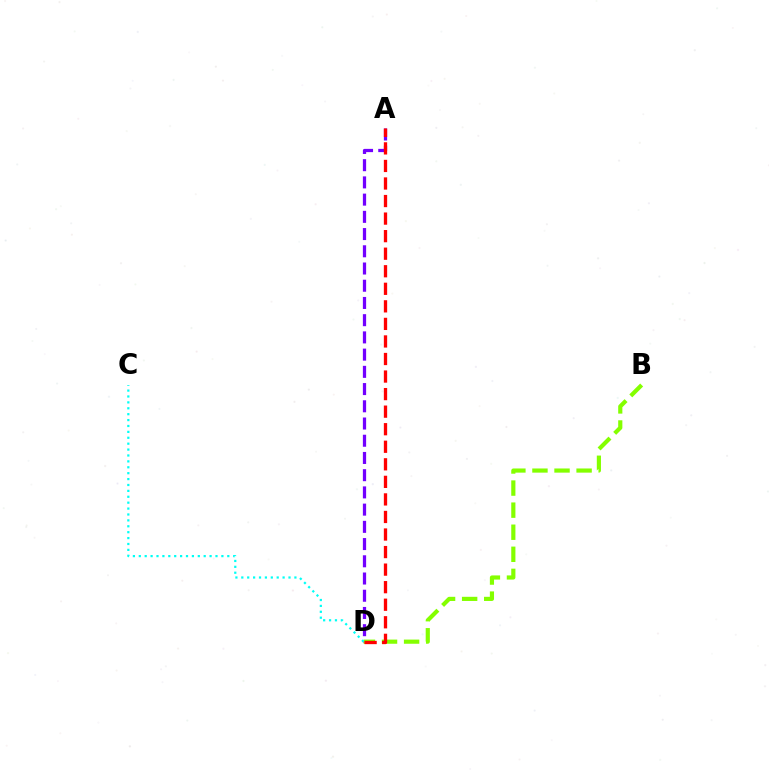{('A', 'D'): [{'color': '#7200ff', 'line_style': 'dashed', 'thickness': 2.34}, {'color': '#ff0000', 'line_style': 'dashed', 'thickness': 2.38}], ('B', 'D'): [{'color': '#84ff00', 'line_style': 'dashed', 'thickness': 3.0}], ('C', 'D'): [{'color': '#00fff6', 'line_style': 'dotted', 'thickness': 1.6}]}